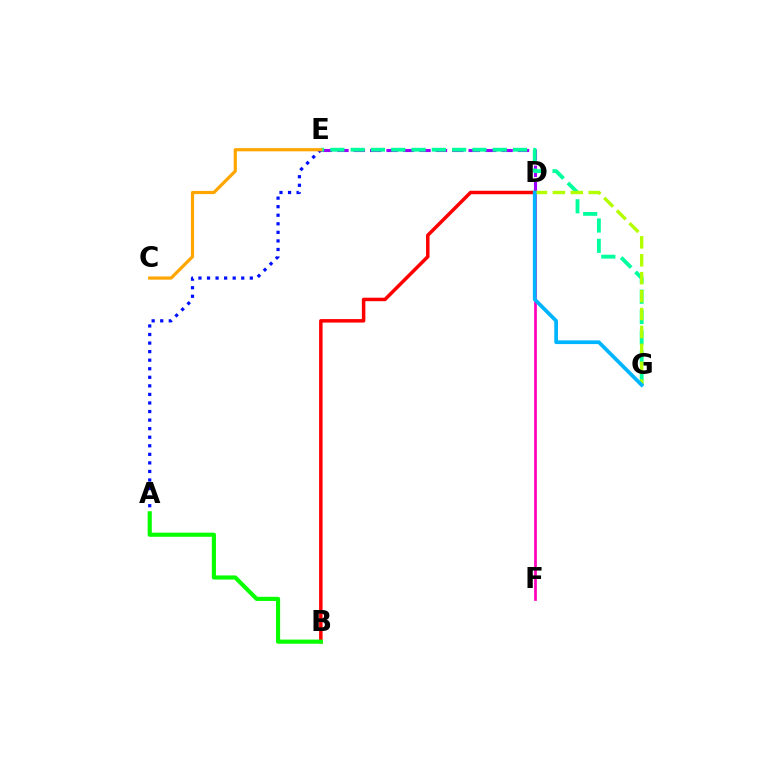{('D', 'E'): [{'color': '#9b00ff', 'line_style': 'dashed', 'thickness': 2.23}], ('E', 'G'): [{'color': '#00ff9d', 'line_style': 'dashed', 'thickness': 2.76}], ('B', 'D'): [{'color': '#ff0000', 'line_style': 'solid', 'thickness': 2.52}], ('D', 'F'): [{'color': '#ff00bd', 'line_style': 'solid', 'thickness': 1.96}], ('A', 'E'): [{'color': '#0010ff', 'line_style': 'dotted', 'thickness': 2.33}], ('A', 'B'): [{'color': '#08ff00', 'line_style': 'solid', 'thickness': 2.98}], ('C', 'E'): [{'color': '#ffa500', 'line_style': 'solid', 'thickness': 2.3}], ('D', 'G'): [{'color': '#b3ff00', 'line_style': 'dashed', 'thickness': 2.43}, {'color': '#00b5ff', 'line_style': 'solid', 'thickness': 2.68}]}